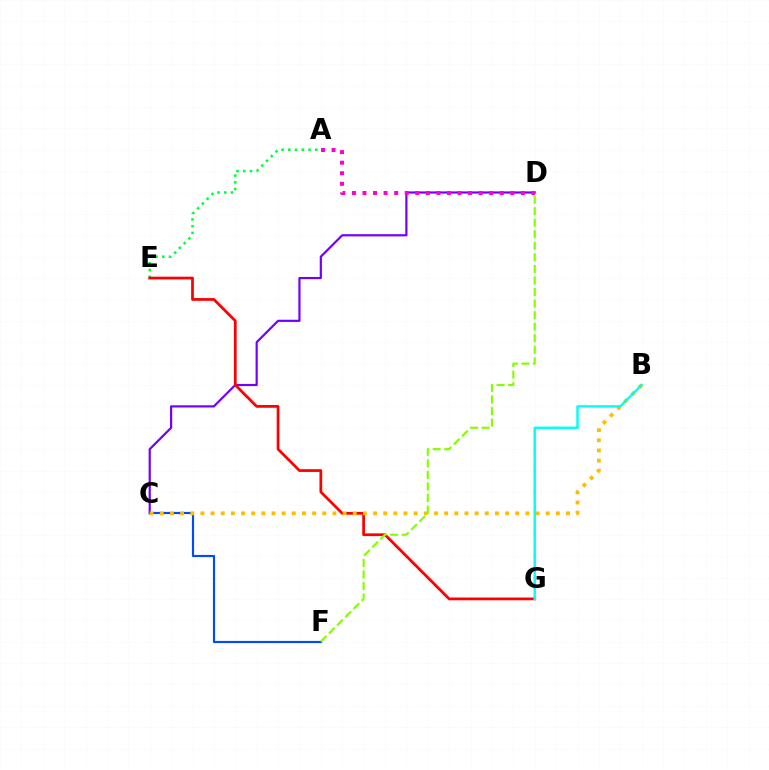{('C', 'D'): [{'color': '#7200ff', 'line_style': 'solid', 'thickness': 1.57}], ('A', 'E'): [{'color': '#00ff39', 'line_style': 'dotted', 'thickness': 1.83}], ('E', 'G'): [{'color': '#ff0000', 'line_style': 'solid', 'thickness': 1.98}], ('C', 'F'): [{'color': '#004bff', 'line_style': 'solid', 'thickness': 1.55}], ('B', 'C'): [{'color': '#ffbd00', 'line_style': 'dotted', 'thickness': 2.76}], ('B', 'G'): [{'color': '#00fff6', 'line_style': 'solid', 'thickness': 1.74}], ('D', 'F'): [{'color': '#84ff00', 'line_style': 'dashed', 'thickness': 1.57}], ('A', 'D'): [{'color': '#ff00cf', 'line_style': 'dotted', 'thickness': 2.87}]}